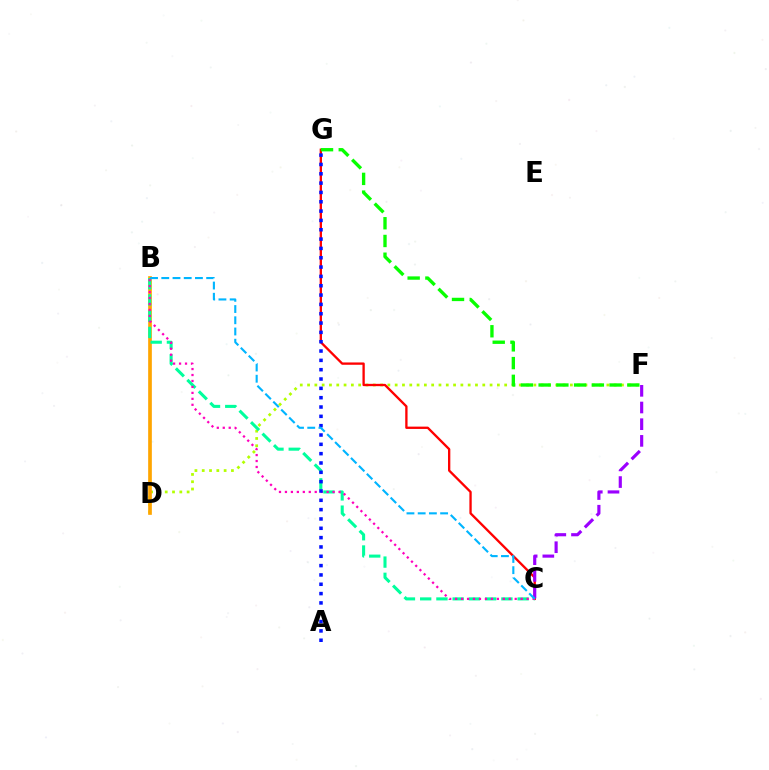{('D', 'F'): [{'color': '#b3ff00', 'line_style': 'dotted', 'thickness': 1.98}], ('B', 'D'): [{'color': '#ffa500', 'line_style': 'solid', 'thickness': 2.65}], ('C', 'G'): [{'color': '#ff0000', 'line_style': 'solid', 'thickness': 1.67}], ('C', 'F'): [{'color': '#9b00ff', 'line_style': 'dashed', 'thickness': 2.27}], ('B', 'C'): [{'color': '#00ff9d', 'line_style': 'dashed', 'thickness': 2.21}, {'color': '#ff00bd', 'line_style': 'dotted', 'thickness': 1.62}, {'color': '#00b5ff', 'line_style': 'dashed', 'thickness': 1.52}], ('A', 'G'): [{'color': '#0010ff', 'line_style': 'dotted', 'thickness': 2.53}], ('F', 'G'): [{'color': '#08ff00', 'line_style': 'dashed', 'thickness': 2.41}]}